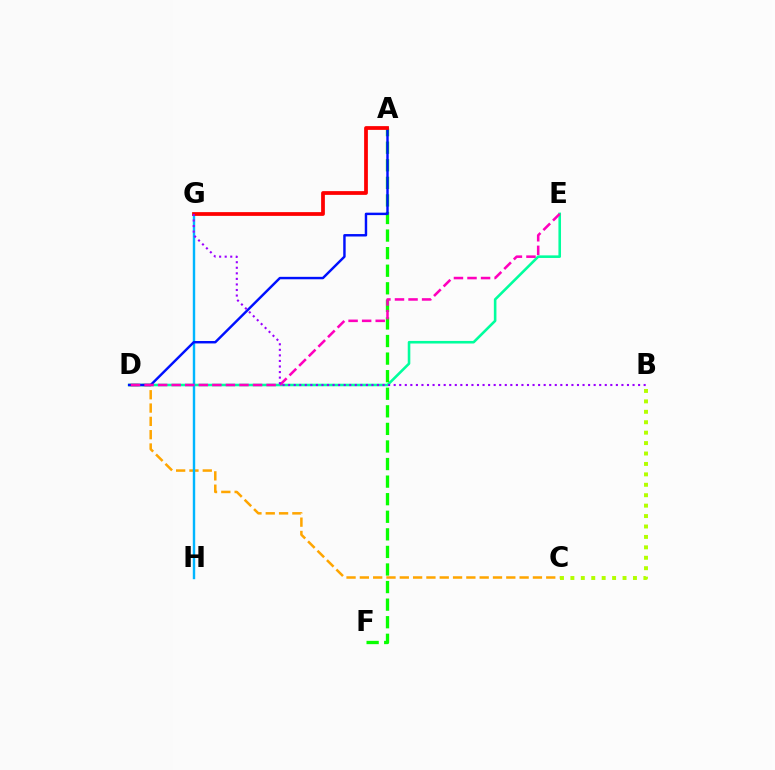{('C', 'D'): [{'color': '#ffa500', 'line_style': 'dashed', 'thickness': 1.81}], ('D', 'E'): [{'color': '#00ff9d', 'line_style': 'solid', 'thickness': 1.86}, {'color': '#ff00bd', 'line_style': 'dashed', 'thickness': 1.84}], ('G', 'H'): [{'color': '#00b5ff', 'line_style': 'solid', 'thickness': 1.73}], ('B', 'C'): [{'color': '#b3ff00', 'line_style': 'dotted', 'thickness': 2.83}], ('A', 'F'): [{'color': '#08ff00', 'line_style': 'dashed', 'thickness': 2.39}], ('A', 'D'): [{'color': '#0010ff', 'line_style': 'solid', 'thickness': 1.76}], ('A', 'G'): [{'color': '#ff0000', 'line_style': 'solid', 'thickness': 2.71}], ('B', 'G'): [{'color': '#9b00ff', 'line_style': 'dotted', 'thickness': 1.51}]}